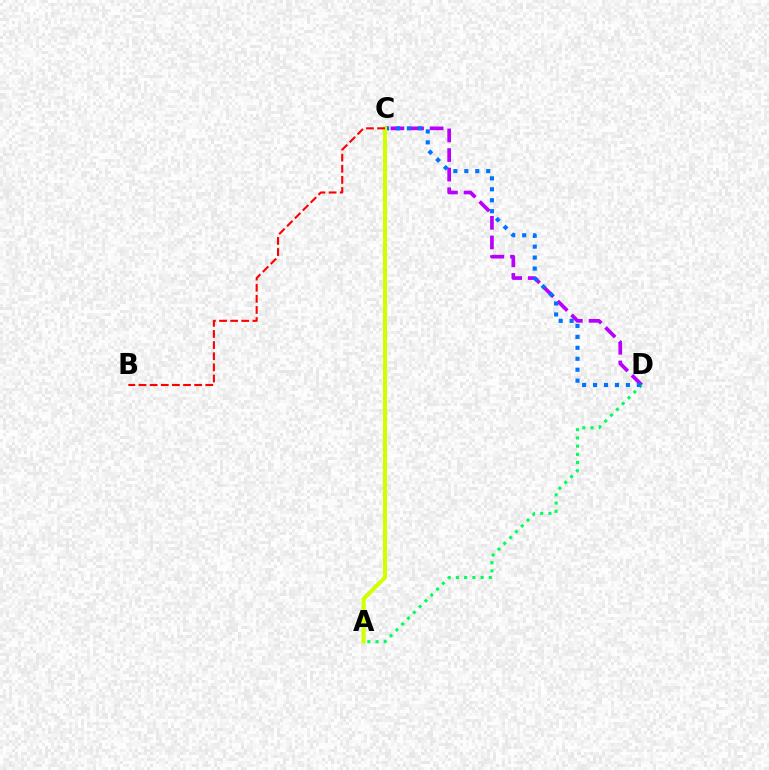{('C', 'D'): [{'color': '#b900ff', 'line_style': 'dashed', 'thickness': 2.66}, {'color': '#0074ff', 'line_style': 'dotted', 'thickness': 2.98}], ('A', 'D'): [{'color': '#00ff5c', 'line_style': 'dotted', 'thickness': 2.23}], ('A', 'C'): [{'color': '#d1ff00', 'line_style': 'solid', 'thickness': 2.91}], ('B', 'C'): [{'color': '#ff0000', 'line_style': 'dashed', 'thickness': 1.51}]}